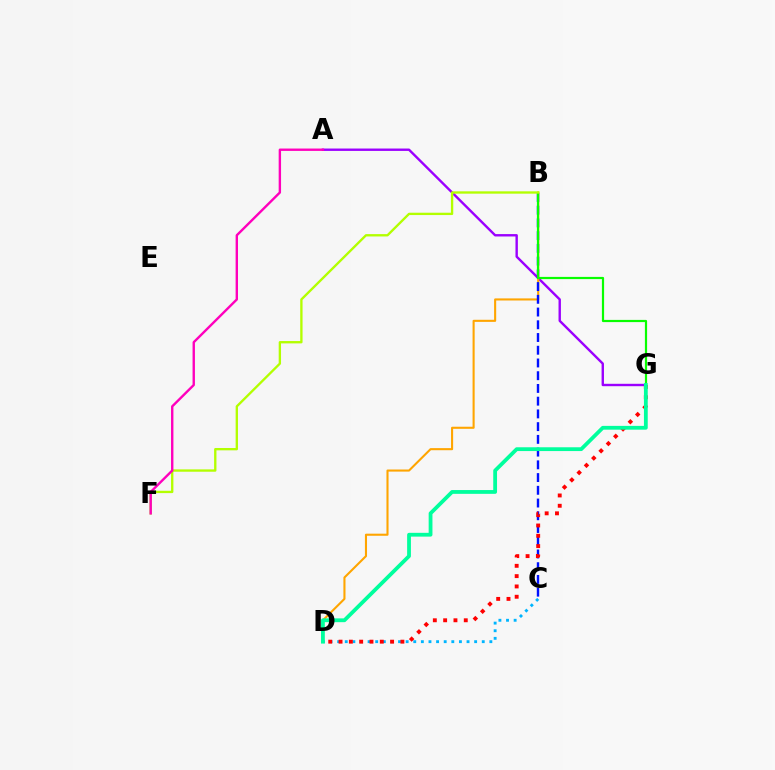{('C', 'D'): [{'color': '#00b5ff', 'line_style': 'dotted', 'thickness': 2.07}], ('A', 'G'): [{'color': '#9b00ff', 'line_style': 'solid', 'thickness': 1.72}], ('B', 'D'): [{'color': '#ffa500', 'line_style': 'solid', 'thickness': 1.51}], ('B', 'C'): [{'color': '#0010ff', 'line_style': 'dashed', 'thickness': 1.73}], ('B', 'G'): [{'color': '#08ff00', 'line_style': 'solid', 'thickness': 1.59}], ('D', 'G'): [{'color': '#ff0000', 'line_style': 'dotted', 'thickness': 2.8}, {'color': '#00ff9d', 'line_style': 'solid', 'thickness': 2.73}], ('B', 'F'): [{'color': '#b3ff00', 'line_style': 'solid', 'thickness': 1.68}], ('A', 'F'): [{'color': '#ff00bd', 'line_style': 'solid', 'thickness': 1.72}]}